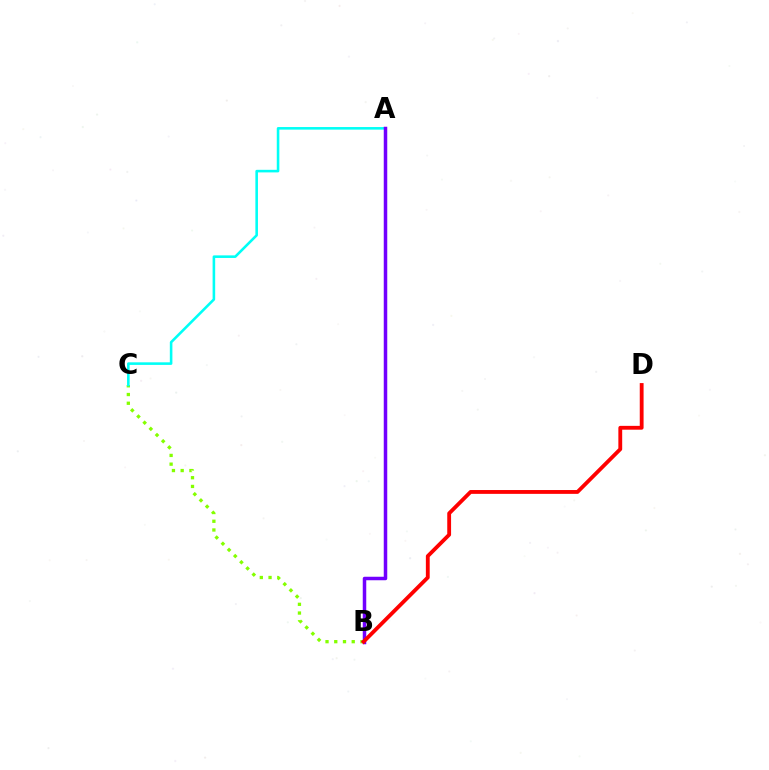{('B', 'C'): [{'color': '#84ff00', 'line_style': 'dotted', 'thickness': 2.37}], ('A', 'C'): [{'color': '#00fff6', 'line_style': 'solid', 'thickness': 1.86}], ('A', 'B'): [{'color': '#7200ff', 'line_style': 'solid', 'thickness': 2.52}], ('B', 'D'): [{'color': '#ff0000', 'line_style': 'solid', 'thickness': 2.76}]}